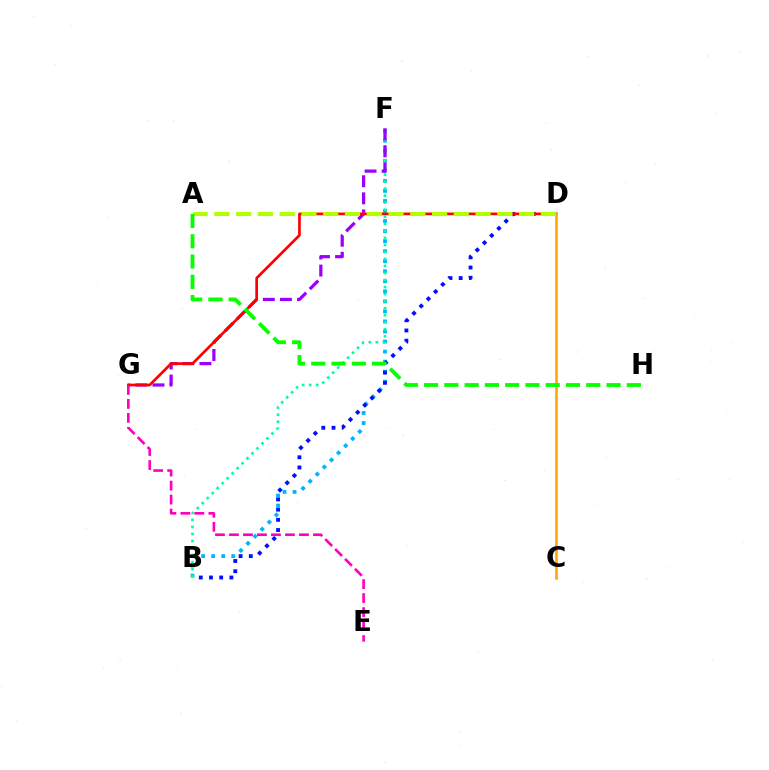{('B', 'F'): [{'color': '#00b5ff', 'line_style': 'dotted', 'thickness': 2.73}, {'color': '#00ff9d', 'line_style': 'dotted', 'thickness': 1.91}], ('B', 'D'): [{'color': '#0010ff', 'line_style': 'dotted', 'thickness': 2.77}], ('F', 'G'): [{'color': '#9b00ff', 'line_style': 'dashed', 'thickness': 2.32}], ('D', 'G'): [{'color': '#ff0000', 'line_style': 'solid', 'thickness': 1.93}], ('C', 'D'): [{'color': '#ffa500', 'line_style': 'solid', 'thickness': 1.83}], ('A', 'D'): [{'color': '#b3ff00', 'line_style': 'dashed', 'thickness': 2.96}], ('E', 'G'): [{'color': '#ff00bd', 'line_style': 'dashed', 'thickness': 1.9}], ('A', 'H'): [{'color': '#08ff00', 'line_style': 'dashed', 'thickness': 2.75}]}